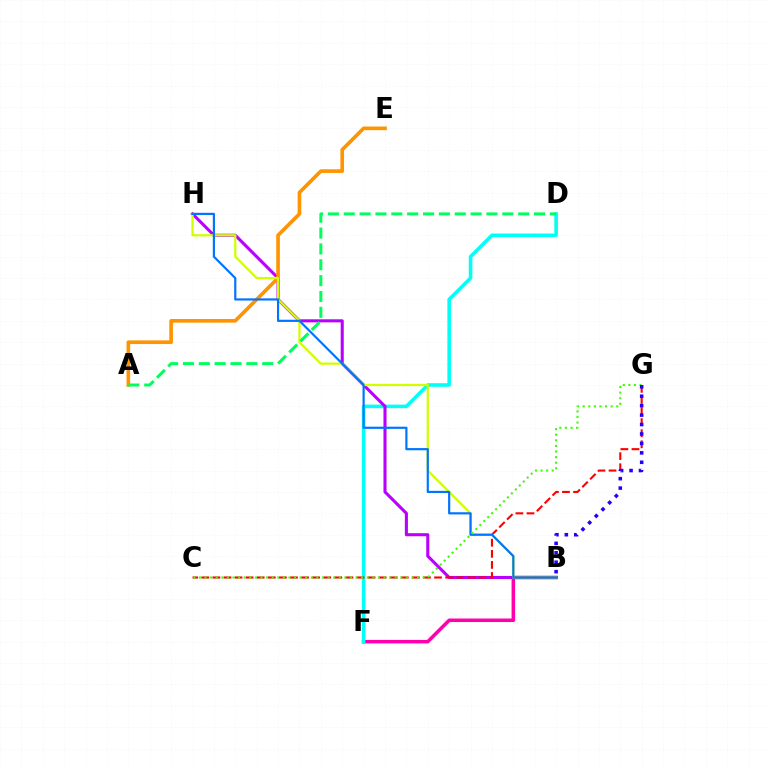{('B', 'F'): [{'color': '#ff00ac', 'line_style': 'solid', 'thickness': 2.53}], ('D', 'F'): [{'color': '#00fff6', 'line_style': 'solid', 'thickness': 2.57}], ('B', 'H'): [{'color': '#b900ff', 'line_style': 'solid', 'thickness': 2.21}, {'color': '#d1ff00', 'line_style': 'solid', 'thickness': 1.63}, {'color': '#0074ff', 'line_style': 'solid', 'thickness': 1.57}], ('C', 'G'): [{'color': '#ff0000', 'line_style': 'dashed', 'thickness': 1.51}, {'color': '#3dff00', 'line_style': 'dotted', 'thickness': 1.52}], ('A', 'E'): [{'color': '#ff9400', 'line_style': 'solid', 'thickness': 2.62}], ('A', 'D'): [{'color': '#00ff5c', 'line_style': 'dashed', 'thickness': 2.15}], ('B', 'G'): [{'color': '#2500ff', 'line_style': 'dotted', 'thickness': 2.56}]}